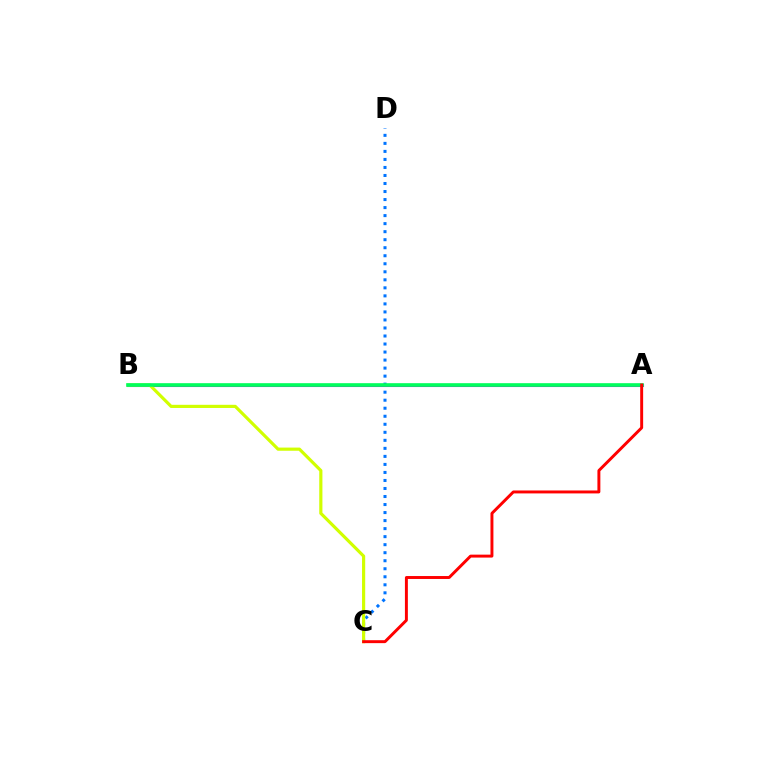{('C', 'D'): [{'color': '#0074ff', 'line_style': 'dotted', 'thickness': 2.18}], ('A', 'B'): [{'color': '#b900ff', 'line_style': 'solid', 'thickness': 2.21}, {'color': '#00ff5c', 'line_style': 'solid', 'thickness': 2.62}], ('B', 'C'): [{'color': '#d1ff00', 'line_style': 'solid', 'thickness': 2.28}], ('A', 'C'): [{'color': '#ff0000', 'line_style': 'solid', 'thickness': 2.12}]}